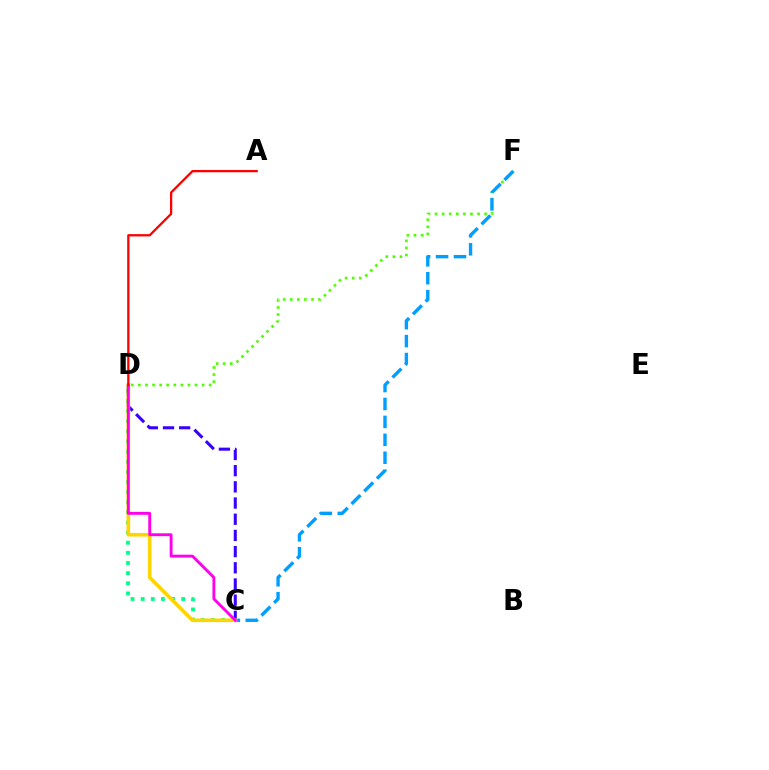{('C', 'D'): [{'color': '#00ff86', 'line_style': 'dotted', 'thickness': 2.75}, {'color': '#3700ff', 'line_style': 'dashed', 'thickness': 2.2}, {'color': '#ffd500', 'line_style': 'solid', 'thickness': 2.61}, {'color': '#ff00ed', 'line_style': 'solid', 'thickness': 2.08}], ('D', 'F'): [{'color': '#4fff00', 'line_style': 'dotted', 'thickness': 1.92}], ('C', 'F'): [{'color': '#009eff', 'line_style': 'dashed', 'thickness': 2.44}], ('A', 'D'): [{'color': '#ff0000', 'line_style': 'solid', 'thickness': 1.65}]}